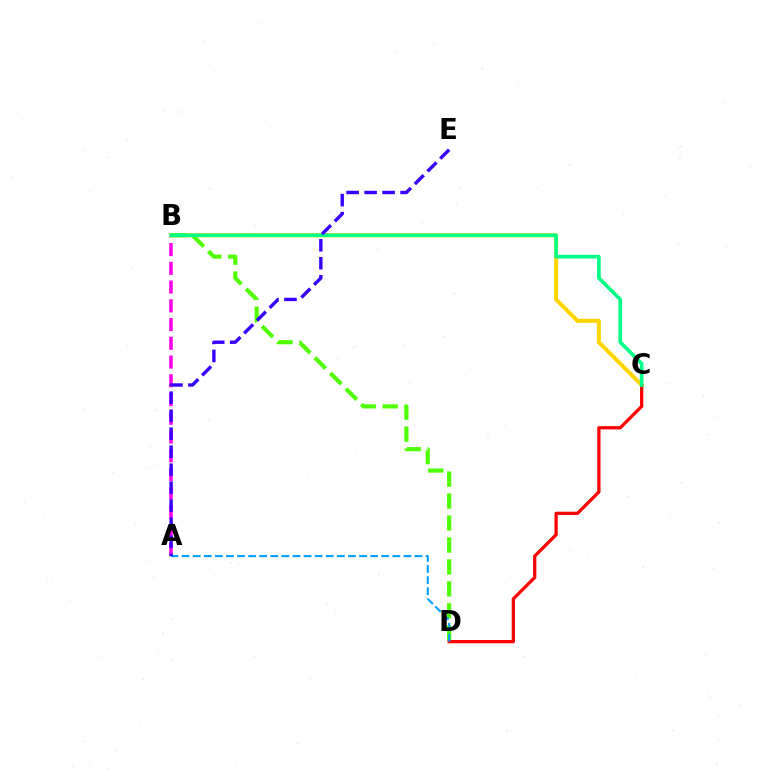{('A', 'B'): [{'color': '#ff00ed', 'line_style': 'dashed', 'thickness': 2.55}], ('B', 'C'): [{'color': '#ffd500', 'line_style': 'solid', 'thickness': 2.91}, {'color': '#00ff86', 'line_style': 'solid', 'thickness': 2.63}], ('B', 'D'): [{'color': '#4fff00', 'line_style': 'dashed', 'thickness': 2.98}], ('C', 'D'): [{'color': '#ff0000', 'line_style': 'solid', 'thickness': 2.35}], ('A', 'D'): [{'color': '#009eff', 'line_style': 'dashed', 'thickness': 1.51}], ('A', 'E'): [{'color': '#3700ff', 'line_style': 'dashed', 'thickness': 2.45}]}